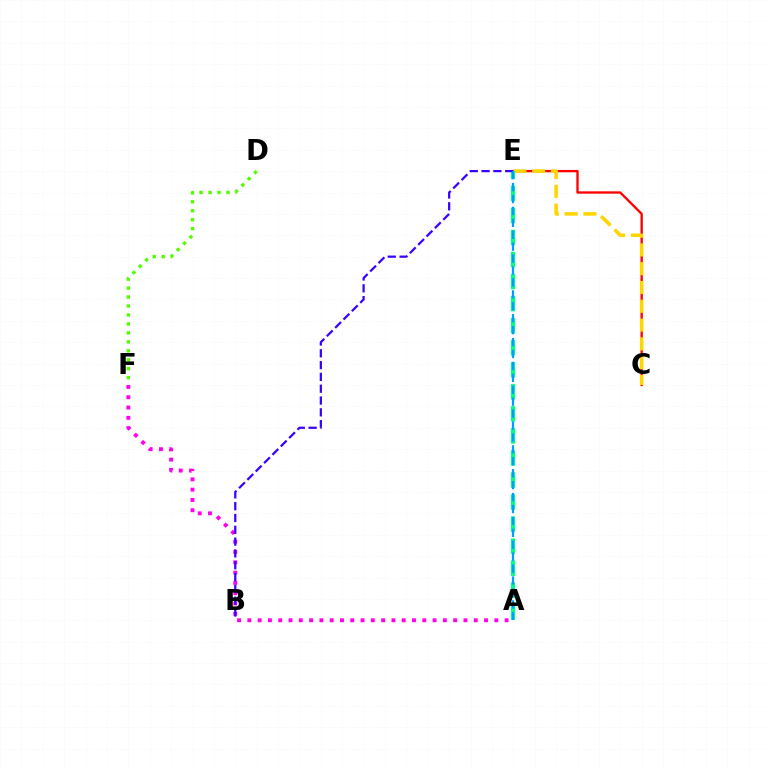{('D', 'F'): [{'color': '#4fff00', 'line_style': 'dotted', 'thickness': 2.43}], ('C', 'E'): [{'color': '#ff0000', 'line_style': 'solid', 'thickness': 1.68}, {'color': '#ffd500', 'line_style': 'dashed', 'thickness': 2.55}], ('A', 'F'): [{'color': '#ff00ed', 'line_style': 'dotted', 'thickness': 2.8}], ('A', 'E'): [{'color': '#00ff86', 'line_style': 'dashed', 'thickness': 3.0}, {'color': '#009eff', 'line_style': 'dashed', 'thickness': 1.62}], ('B', 'E'): [{'color': '#3700ff', 'line_style': 'dashed', 'thickness': 1.61}]}